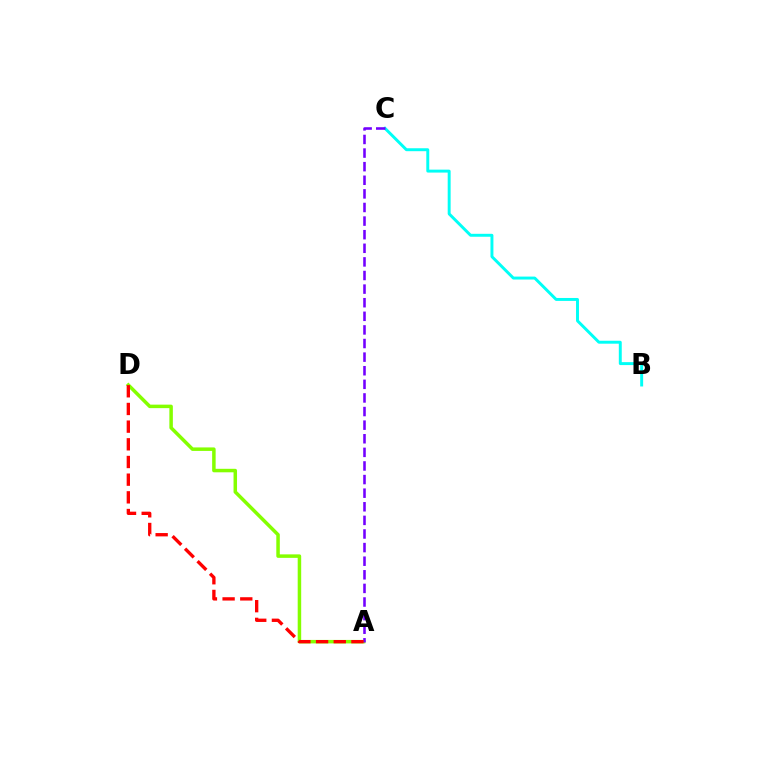{('B', 'C'): [{'color': '#00fff6', 'line_style': 'solid', 'thickness': 2.12}], ('A', 'D'): [{'color': '#84ff00', 'line_style': 'solid', 'thickness': 2.52}, {'color': '#ff0000', 'line_style': 'dashed', 'thickness': 2.4}], ('A', 'C'): [{'color': '#7200ff', 'line_style': 'dashed', 'thickness': 1.85}]}